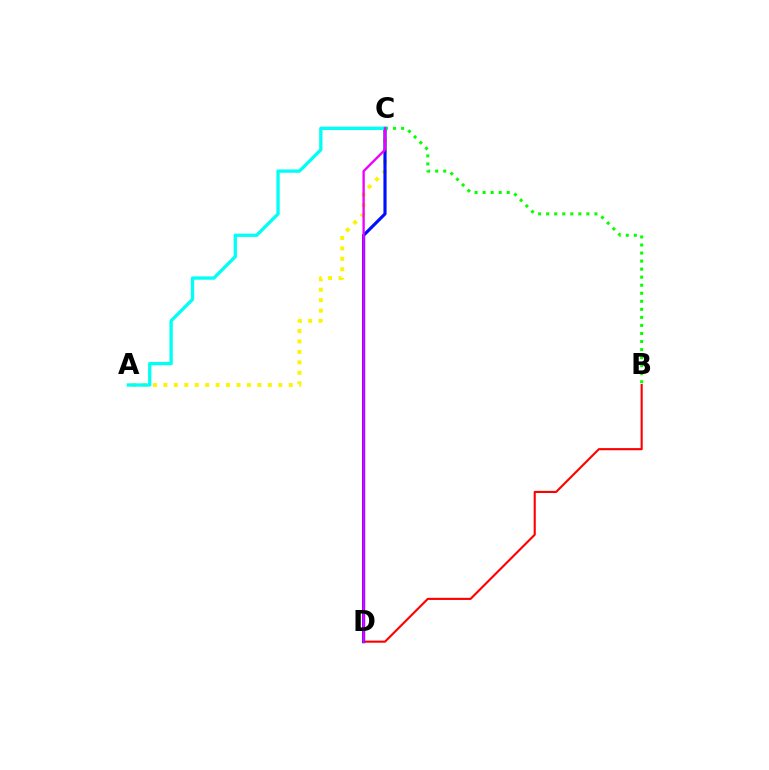{('A', 'C'): [{'color': '#fcf500', 'line_style': 'dotted', 'thickness': 2.84}, {'color': '#00fff6', 'line_style': 'solid', 'thickness': 2.39}], ('B', 'D'): [{'color': '#ff0000', 'line_style': 'solid', 'thickness': 1.53}], ('B', 'C'): [{'color': '#08ff00', 'line_style': 'dotted', 'thickness': 2.19}], ('C', 'D'): [{'color': '#0010ff', 'line_style': 'solid', 'thickness': 2.27}, {'color': '#ee00ff', 'line_style': 'solid', 'thickness': 1.69}]}